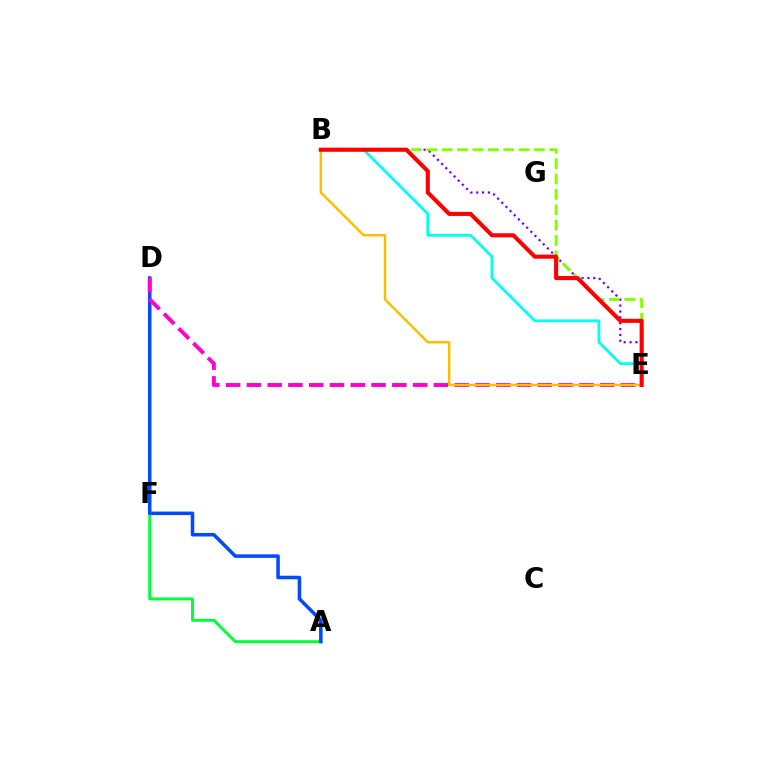{('A', 'F'): [{'color': '#00ff39', 'line_style': 'solid', 'thickness': 2.11}], ('A', 'D'): [{'color': '#004bff', 'line_style': 'solid', 'thickness': 2.54}], ('B', 'E'): [{'color': '#7200ff', 'line_style': 'dotted', 'thickness': 1.59}, {'color': '#84ff00', 'line_style': 'dashed', 'thickness': 2.09}, {'color': '#00fff6', 'line_style': 'solid', 'thickness': 2.02}, {'color': '#ffbd00', 'line_style': 'solid', 'thickness': 1.76}, {'color': '#ff0000', 'line_style': 'solid', 'thickness': 2.95}], ('D', 'E'): [{'color': '#ff00cf', 'line_style': 'dashed', 'thickness': 2.82}]}